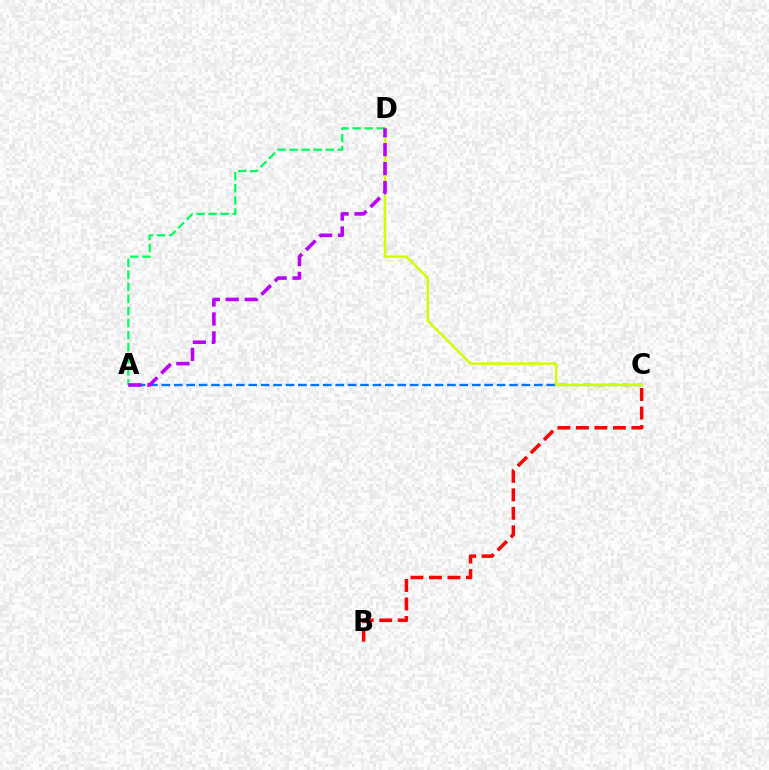{('A', 'C'): [{'color': '#0074ff', 'line_style': 'dashed', 'thickness': 1.69}], ('C', 'D'): [{'color': '#d1ff00', 'line_style': 'solid', 'thickness': 1.77}], ('A', 'D'): [{'color': '#00ff5c', 'line_style': 'dashed', 'thickness': 1.64}, {'color': '#b900ff', 'line_style': 'dashed', 'thickness': 2.57}], ('B', 'C'): [{'color': '#ff0000', 'line_style': 'dashed', 'thickness': 2.51}]}